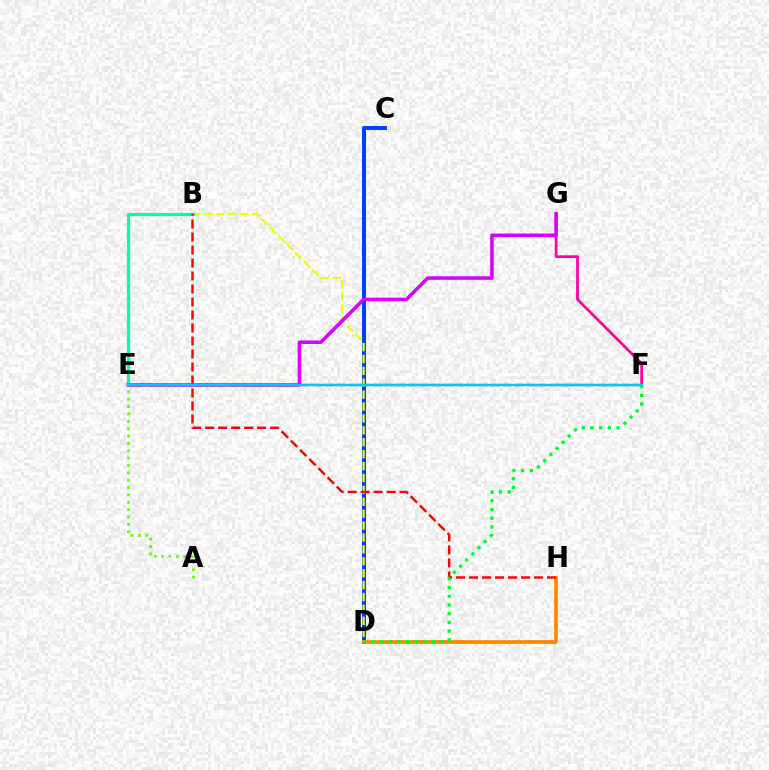{('C', 'D'): [{'color': '#003fff', 'line_style': 'solid', 'thickness': 2.87}], ('E', 'F'): [{'color': '#4f00ff', 'line_style': 'dashed', 'thickness': 1.61}, {'color': '#00c7ff', 'line_style': 'solid', 'thickness': 1.78}], ('B', 'D'): [{'color': '#eeff00', 'line_style': 'dashed', 'thickness': 1.62}], ('B', 'E'): [{'color': '#00ffaf', 'line_style': 'solid', 'thickness': 2.32}], ('F', 'G'): [{'color': '#ff00a0', 'line_style': 'solid', 'thickness': 1.98}], ('D', 'H'): [{'color': '#ff8800', 'line_style': 'solid', 'thickness': 2.68}], ('B', 'H'): [{'color': '#ff0000', 'line_style': 'dashed', 'thickness': 1.77}], ('D', 'F'): [{'color': '#00ff27', 'line_style': 'dotted', 'thickness': 2.36}], ('E', 'G'): [{'color': '#d600ff', 'line_style': 'solid', 'thickness': 2.53}], ('A', 'E'): [{'color': '#66ff00', 'line_style': 'dotted', 'thickness': 2.0}]}